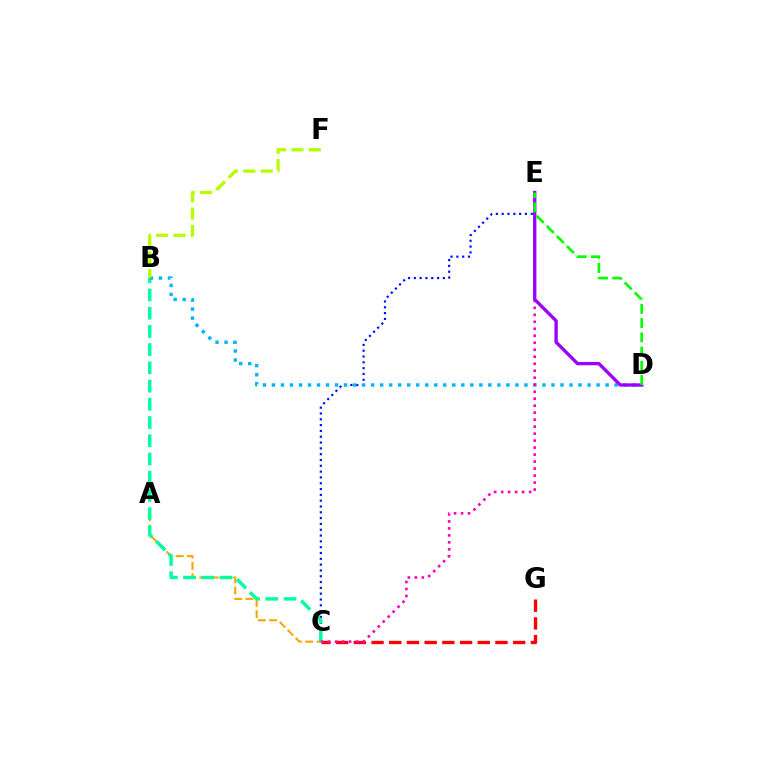{('C', 'G'): [{'color': '#ff0000', 'line_style': 'dashed', 'thickness': 2.41}], ('A', 'C'): [{'color': '#ffa500', 'line_style': 'dashed', 'thickness': 1.53}], ('C', 'E'): [{'color': '#0010ff', 'line_style': 'dotted', 'thickness': 1.58}, {'color': '#ff00bd', 'line_style': 'dotted', 'thickness': 1.9}], ('B', 'C'): [{'color': '#00ff9d', 'line_style': 'dashed', 'thickness': 2.48}], ('B', 'D'): [{'color': '#00b5ff', 'line_style': 'dotted', 'thickness': 2.45}], ('D', 'E'): [{'color': '#9b00ff', 'line_style': 'solid', 'thickness': 2.4}, {'color': '#08ff00', 'line_style': 'dashed', 'thickness': 1.93}], ('B', 'F'): [{'color': '#b3ff00', 'line_style': 'dashed', 'thickness': 2.36}]}